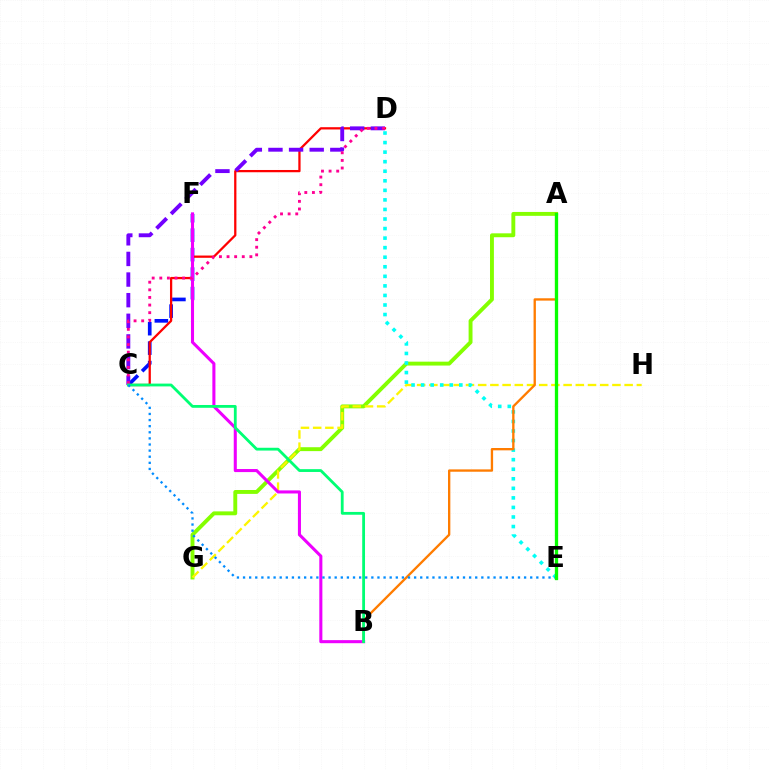{('C', 'F'): [{'color': '#0010ff', 'line_style': 'dashed', 'thickness': 2.64}], ('A', 'G'): [{'color': '#84ff00', 'line_style': 'solid', 'thickness': 2.81}], ('C', 'D'): [{'color': '#ff0000', 'line_style': 'solid', 'thickness': 1.63}, {'color': '#7200ff', 'line_style': 'dashed', 'thickness': 2.8}, {'color': '#ff0094', 'line_style': 'dotted', 'thickness': 2.07}], ('G', 'H'): [{'color': '#fcf500', 'line_style': 'dashed', 'thickness': 1.66}], ('D', 'E'): [{'color': '#00fff6', 'line_style': 'dotted', 'thickness': 2.6}], ('B', 'F'): [{'color': '#ee00ff', 'line_style': 'solid', 'thickness': 2.21}], ('A', 'B'): [{'color': '#ff7c00', 'line_style': 'solid', 'thickness': 1.68}], ('B', 'C'): [{'color': '#00ff74', 'line_style': 'solid', 'thickness': 2.02}], ('C', 'E'): [{'color': '#008cff', 'line_style': 'dotted', 'thickness': 1.66}], ('A', 'E'): [{'color': '#08ff00', 'line_style': 'solid', 'thickness': 2.37}]}